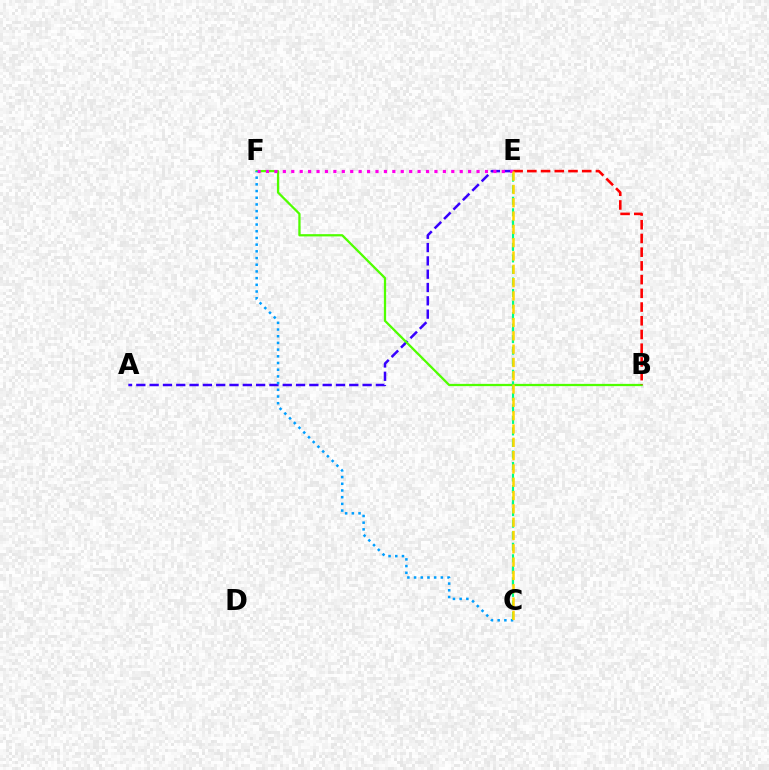{('A', 'E'): [{'color': '#3700ff', 'line_style': 'dashed', 'thickness': 1.81}], ('B', 'F'): [{'color': '#4fff00', 'line_style': 'solid', 'thickness': 1.63}], ('C', 'E'): [{'color': '#00ff86', 'line_style': 'dashed', 'thickness': 1.57}, {'color': '#ffd500', 'line_style': 'dashed', 'thickness': 1.81}], ('E', 'F'): [{'color': '#ff00ed', 'line_style': 'dotted', 'thickness': 2.29}], ('C', 'F'): [{'color': '#009eff', 'line_style': 'dotted', 'thickness': 1.82}], ('B', 'E'): [{'color': '#ff0000', 'line_style': 'dashed', 'thickness': 1.86}]}